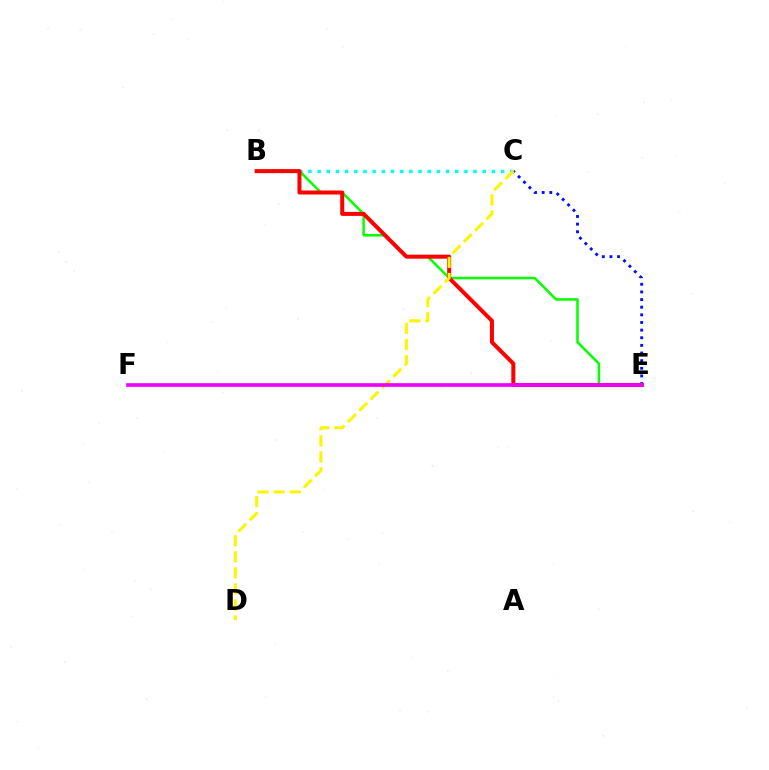{('C', 'E'): [{'color': '#0010ff', 'line_style': 'dotted', 'thickness': 2.07}], ('B', 'C'): [{'color': '#00fff6', 'line_style': 'dotted', 'thickness': 2.49}], ('B', 'E'): [{'color': '#08ff00', 'line_style': 'solid', 'thickness': 1.83}, {'color': '#ff0000', 'line_style': 'solid', 'thickness': 2.88}], ('C', 'D'): [{'color': '#fcf500', 'line_style': 'dashed', 'thickness': 2.18}], ('E', 'F'): [{'color': '#ee00ff', 'line_style': 'solid', 'thickness': 2.65}]}